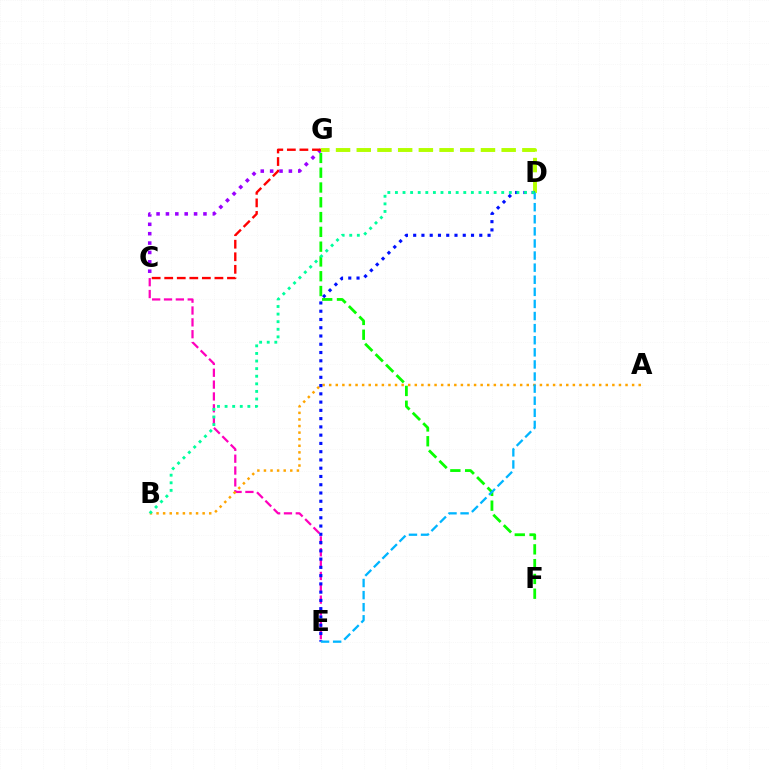{('C', 'E'): [{'color': '#ff00bd', 'line_style': 'dashed', 'thickness': 1.61}], ('F', 'G'): [{'color': '#08ff00', 'line_style': 'dashed', 'thickness': 2.01}], ('C', 'G'): [{'color': '#9b00ff', 'line_style': 'dotted', 'thickness': 2.55}, {'color': '#ff0000', 'line_style': 'dashed', 'thickness': 1.71}], ('D', 'G'): [{'color': '#b3ff00', 'line_style': 'dashed', 'thickness': 2.81}], ('A', 'B'): [{'color': '#ffa500', 'line_style': 'dotted', 'thickness': 1.79}], ('D', 'E'): [{'color': '#0010ff', 'line_style': 'dotted', 'thickness': 2.24}, {'color': '#00b5ff', 'line_style': 'dashed', 'thickness': 1.64}], ('B', 'D'): [{'color': '#00ff9d', 'line_style': 'dotted', 'thickness': 2.06}]}